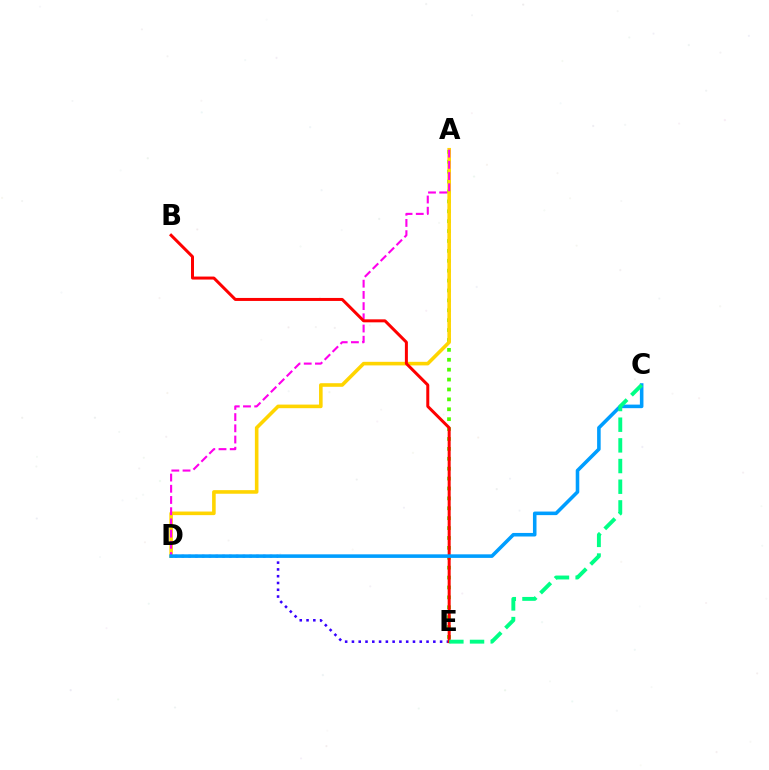{('A', 'E'): [{'color': '#4fff00', 'line_style': 'dotted', 'thickness': 2.69}], ('A', 'D'): [{'color': '#ffd500', 'line_style': 'solid', 'thickness': 2.58}, {'color': '#ff00ed', 'line_style': 'dashed', 'thickness': 1.52}], ('D', 'E'): [{'color': '#3700ff', 'line_style': 'dotted', 'thickness': 1.84}], ('B', 'E'): [{'color': '#ff0000', 'line_style': 'solid', 'thickness': 2.16}], ('C', 'D'): [{'color': '#009eff', 'line_style': 'solid', 'thickness': 2.57}], ('C', 'E'): [{'color': '#00ff86', 'line_style': 'dashed', 'thickness': 2.81}]}